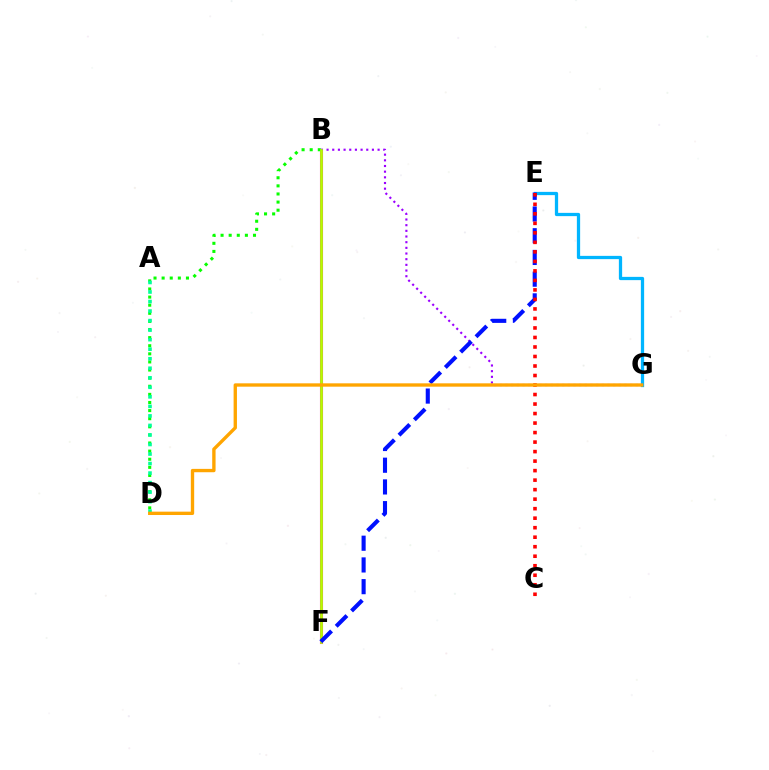{('E', 'G'): [{'color': '#00b5ff', 'line_style': 'solid', 'thickness': 2.35}], ('B', 'F'): [{'color': '#ff00bd', 'line_style': 'solid', 'thickness': 2.21}, {'color': '#b3ff00', 'line_style': 'solid', 'thickness': 1.95}], ('B', 'G'): [{'color': '#9b00ff', 'line_style': 'dotted', 'thickness': 1.54}], ('B', 'D'): [{'color': '#08ff00', 'line_style': 'dotted', 'thickness': 2.2}], ('A', 'D'): [{'color': '#00ff9d', 'line_style': 'dotted', 'thickness': 2.59}], ('E', 'F'): [{'color': '#0010ff', 'line_style': 'dashed', 'thickness': 2.95}], ('C', 'E'): [{'color': '#ff0000', 'line_style': 'dotted', 'thickness': 2.58}], ('D', 'G'): [{'color': '#ffa500', 'line_style': 'solid', 'thickness': 2.41}]}